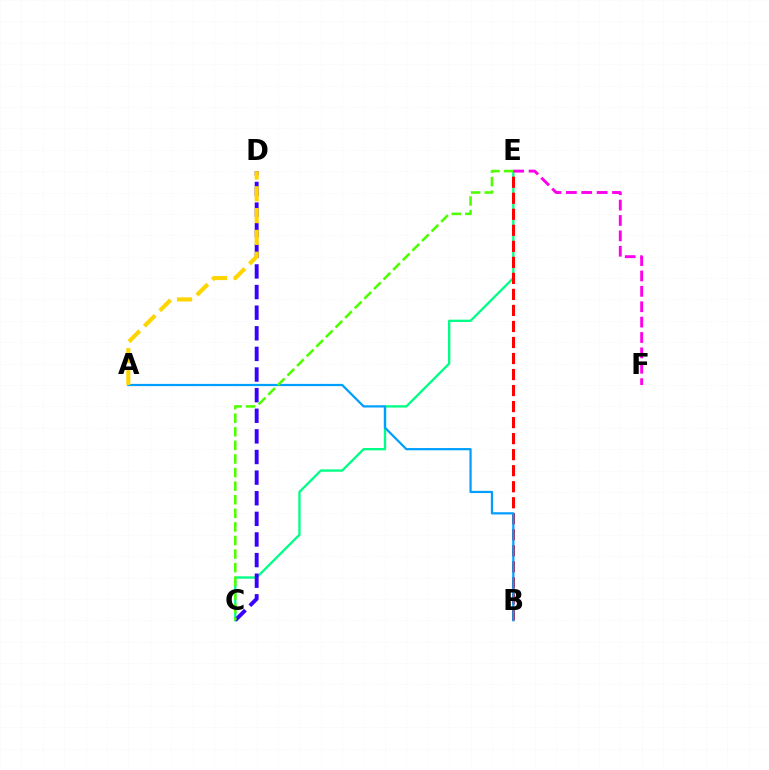{('C', 'E'): [{'color': '#00ff86', 'line_style': 'solid', 'thickness': 1.68}, {'color': '#4fff00', 'line_style': 'dashed', 'thickness': 1.85}], ('C', 'D'): [{'color': '#3700ff', 'line_style': 'dashed', 'thickness': 2.8}], ('E', 'F'): [{'color': '#ff00ed', 'line_style': 'dashed', 'thickness': 2.09}], ('B', 'E'): [{'color': '#ff0000', 'line_style': 'dashed', 'thickness': 2.18}], ('A', 'B'): [{'color': '#009eff', 'line_style': 'solid', 'thickness': 1.61}], ('A', 'D'): [{'color': '#ffd500', 'line_style': 'dashed', 'thickness': 2.96}]}